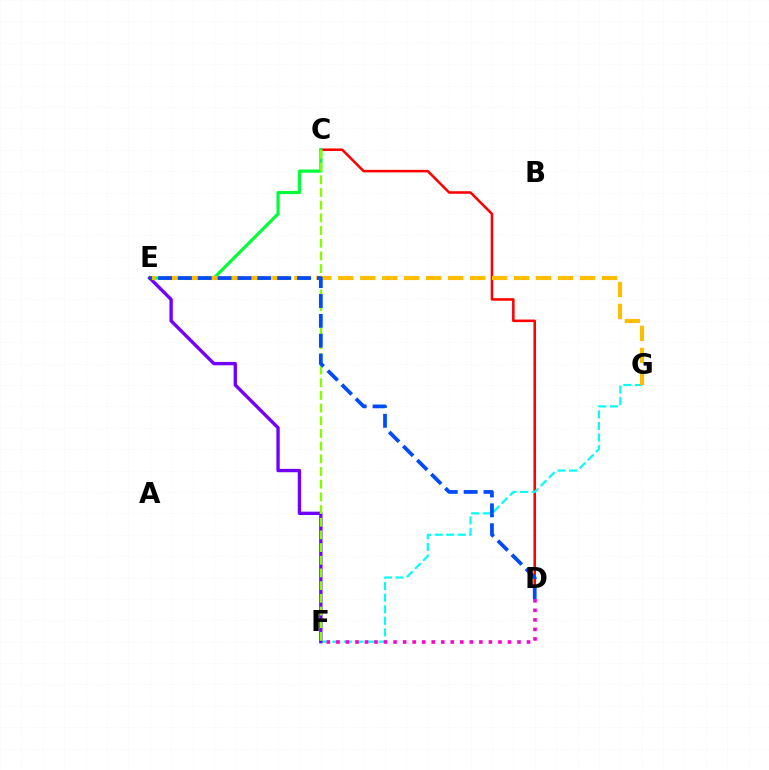{('C', 'D'): [{'color': '#ff0000', 'line_style': 'solid', 'thickness': 1.83}], ('F', 'G'): [{'color': '#00fff6', 'line_style': 'dashed', 'thickness': 1.57}], ('C', 'E'): [{'color': '#00ff39', 'line_style': 'solid', 'thickness': 2.29}], ('E', 'F'): [{'color': '#7200ff', 'line_style': 'solid', 'thickness': 2.42}], ('D', 'F'): [{'color': '#ff00cf', 'line_style': 'dotted', 'thickness': 2.59}], ('C', 'F'): [{'color': '#84ff00', 'line_style': 'dashed', 'thickness': 1.72}], ('E', 'G'): [{'color': '#ffbd00', 'line_style': 'dashed', 'thickness': 2.99}], ('D', 'E'): [{'color': '#004bff', 'line_style': 'dashed', 'thickness': 2.7}]}